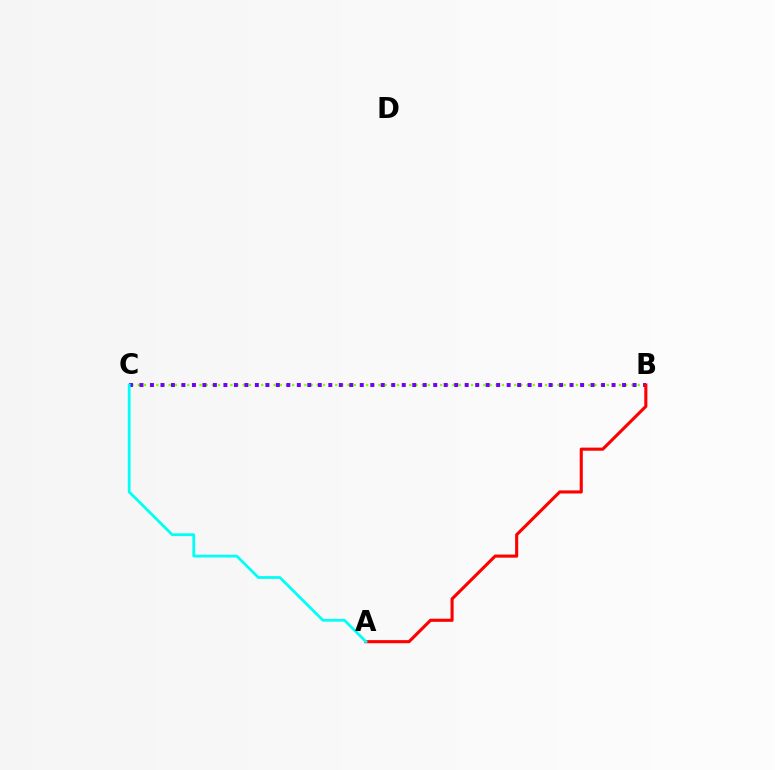{('B', 'C'): [{'color': '#84ff00', 'line_style': 'dotted', 'thickness': 1.68}, {'color': '#7200ff', 'line_style': 'dotted', 'thickness': 2.85}], ('A', 'B'): [{'color': '#ff0000', 'line_style': 'solid', 'thickness': 2.23}], ('A', 'C'): [{'color': '#00fff6', 'line_style': 'solid', 'thickness': 2.0}]}